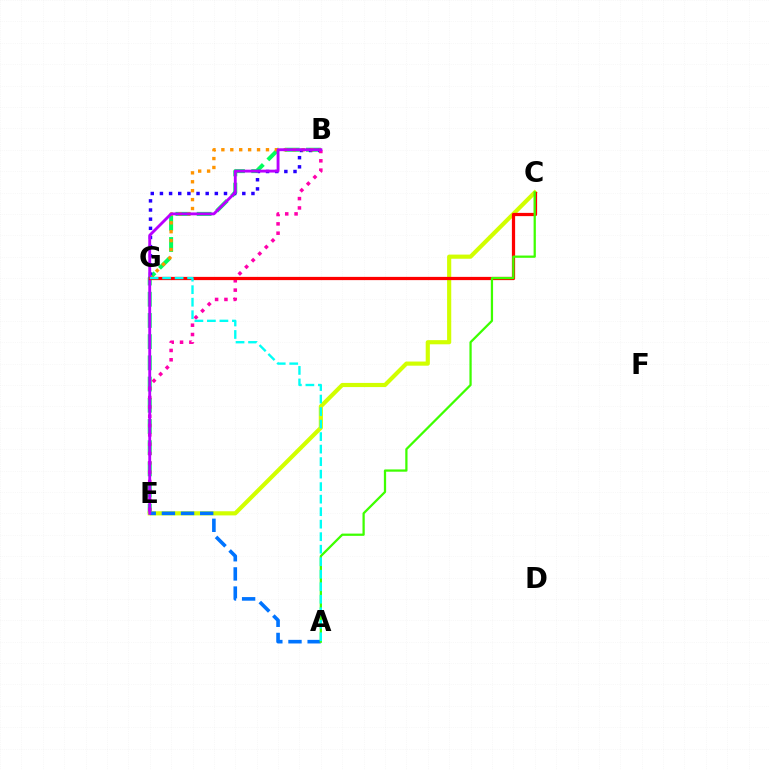{('B', 'E'): [{'color': '#00ff5c', 'line_style': 'dashed', 'thickness': 2.88}, {'color': '#ff00ac', 'line_style': 'dotted', 'thickness': 2.54}, {'color': '#b900ff', 'line_style': 'solid', 'thickness': 2.06}], ('B', 'G'): [{'color': '#2500ff', 'line_style': 'dotted', 'thickness': 2.49}, {'color': '#ff9400', 'line_style': 'dotted', 'thickness': 2.42}], ('C', 'E'): [{'color': '#d1ff00', 'line_style': 'solid', 'thickness': 2.99}], ('A', 'E'): [{'color': '#0074ff', 'line_style': 'dashed', 'thickness': 2.6}], ('C', 'G'): [{'color': '#ff0000', 'line_style': 'solid', 'thickness': 2.33}], ('A', 'C'): [{'color': '#3dff00', 'line_style': 'solid', 'thickness': 1.62}], ('A', 'G'): [{'color': '#00fff6', 'line_style': 'dashed', 'thickness': 1.7}]}